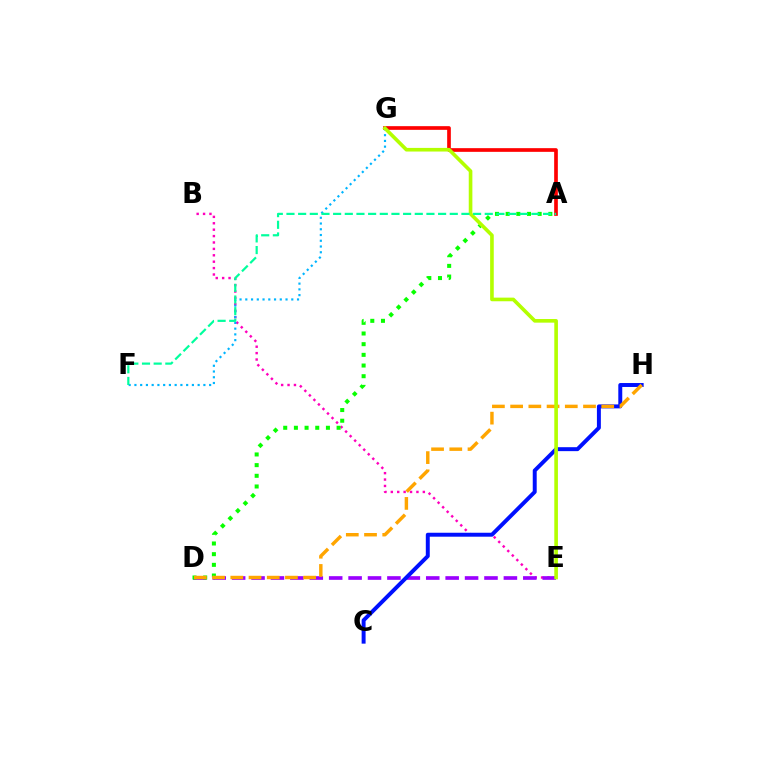{('B', 'E'): [{'color': '#ff00bd', 'line_style': 'dotted', 'thickness': 1.74}], ('D', 'E'): [{'color': '#9b00ff', 'line_style': 'dashed', 'thickness': 2.64}], ('F', 'G'): [{'color': '#00b5ff', 'line_style': 'dotted', 'thickness': 1.56}], ('A', 'D'): [{'color': '#08ff00', 'line_style': 'dotted', 'thickness': 2.9}], ('C', 'H'): [{'color': '#0010ff', 'line_style': 'solid', 'thickness': 2.84}], ('D', 'H'): [{'color': '#ffa500', 'line_style': 'dashed', 'thickness': 2.48}], ('A', 'G'): [{'color': '#ff0000', 'line_style': 'solid', 'thickness': 2.65}], ('E', 'G'): [{'color': '#b3ff00', 'line_style': 'solid', 'thickness': 2.61}], ('A', 'F'): [{'color': '#00ff9d', 'line_style': 'dashed', 'thickness': 1.58}]}